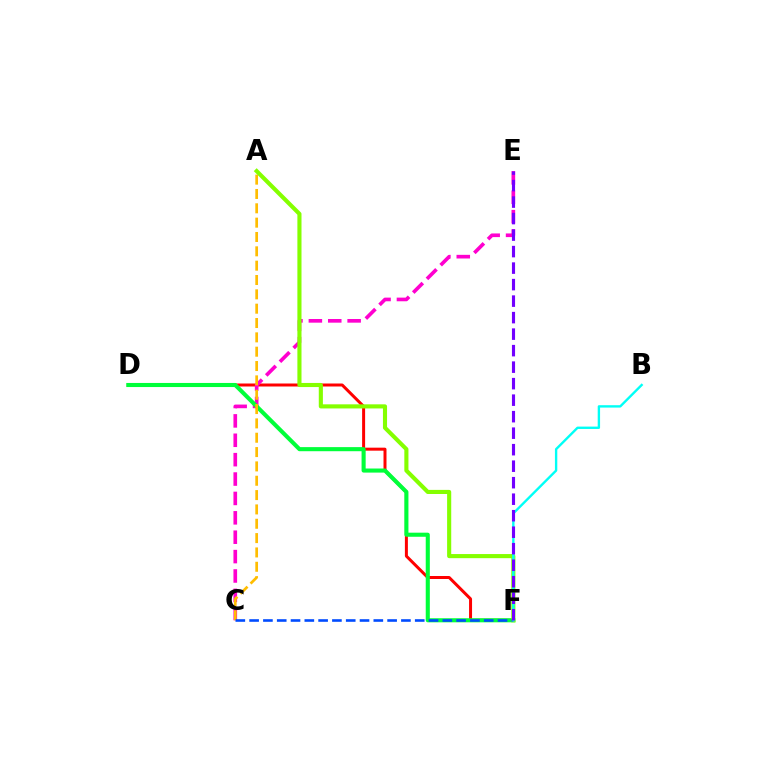{('D', 'F'): [{'color': '#ff0000', 'line_style': 'solid', 'thickness': 2.16}, {'color': '#00ff39', 'line_style': 'solid', 'thickness': 2.94}], ('C', 'E'): [{'color': '#ff00cf', 'line_style': 'dashed', 'thickness': 2.63}], ('A', 'C'): [{'color': '#ffbd00', 'line_style': 'dashed', 'thickness': 1.95}], ('A', 'F'): [{'color': '#84ff00', 'line_style': 'solid', 'thickness': 2.96}], ('C', 'F'): [{'color': '#004bff', 'line_style': 'dashed', 'thickness': 1.87}], ('B', 'F'): [{'color': '#00fff6', 'line_style': 'solid', 'thickness': 1.71}], ('E', 'F'): [{'color': '#7200ff', 'line_style': 'dashed', 'thickness': 2.24}]}